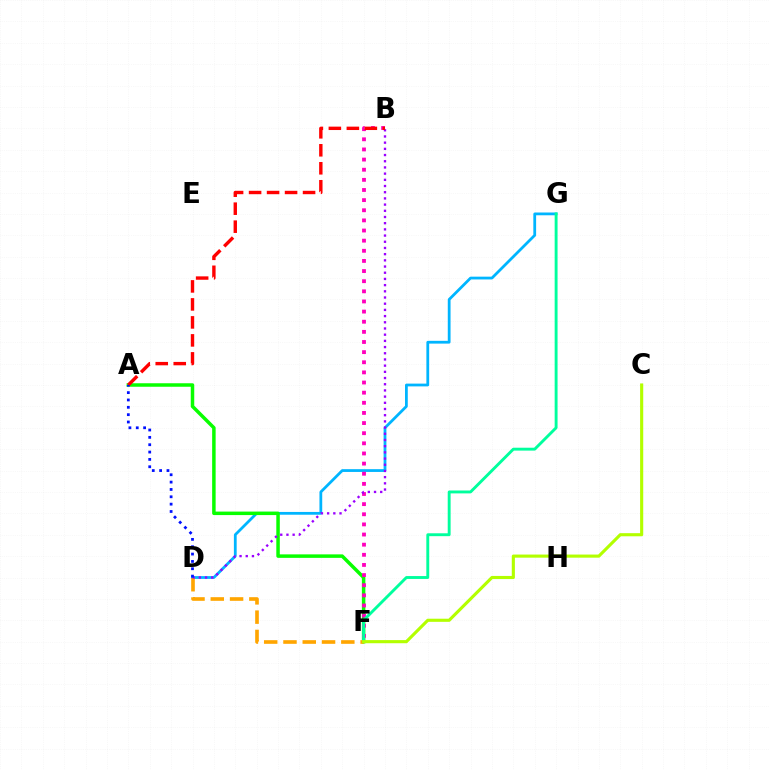{('D', 'G'): [{'color': '#00b5ff', 'line_style': 'solid', 'thickness': 2.0}], ('A', 'F'): [{'color': '#08ff00', 'line_style': 'solid', 'thickness': 2.51}], ('B', 'F'): [{'color': '#ff00bd', 'line_style': 'dotted', 'thickness': 2.75}], ('D', 'F'): [{'color': '#ffa500', 'line_style': 'dashed', 'thickness': 2.62}], ('B', 'D'): [{'color': '#9b00ff', 'line_style': 'dotted', 'thickness': 1.68}], ('A', 'B'): [{'color': '#ff0000', 'line_style': 'dashed', 'thickness': 2.44}], ('F', 'G'): [{'color': '#00ff9d', 'line_style': 'solid', 'thickness': 2.08}], ('A', 'D'): [{'color': '#0010ff', 'line_style': 'dotted', 'thickness': 2.0}], ('C', 'F'): [{'color': '#b3ff00', 'line_style': 'solid', 'thickness': 2.25}]}